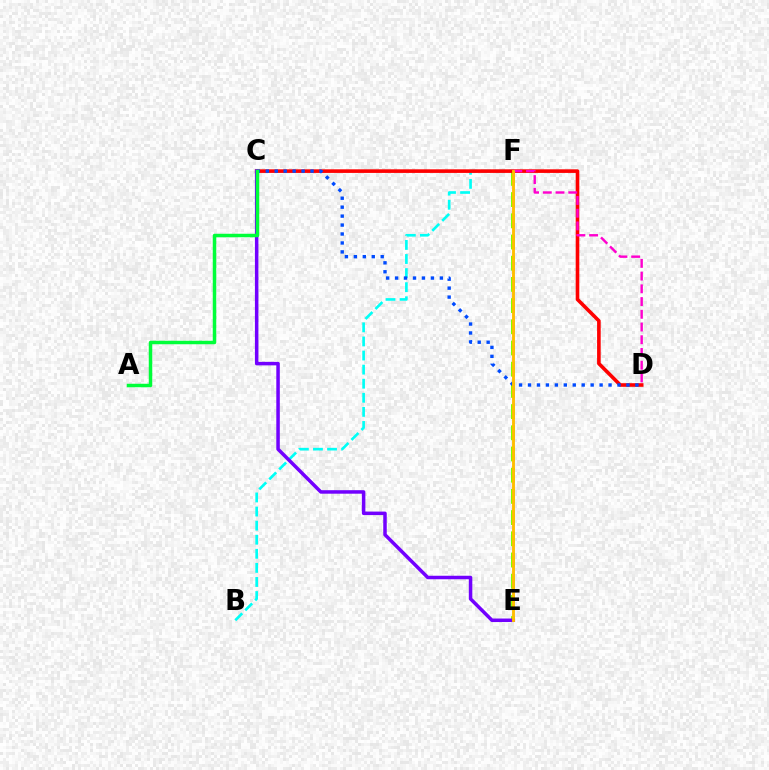{('B', 'F'): [{'color': '#00fff6', 'line_style': 'dashed', 'thickness': 1.91}], ('E', 'F'): [{'color': '#84ff00', 'line_style': 'dashed', 'thickness': 2.88}, {'color': '#ffbd00', 'line_style': 'solid', 'thickness': 2.08}], ('C', 'D'): [{'color': '#ff0000', 'line_style': 'solid', 'thickness': 2.6}, {'color': '#004bff', 'line_style': 'dotted', 'thickness': 2.43}], ('C', 'E'): [{'color': '#7200ff', 'line_style': 'solid', 'thickness': 2.52}], ('A', 'C'): [{'color': '#00ff39', 'line_style': 'solid', 'thickness': 2.5}], ('D', 'F'): [{'color': '#ff00cf', 'line_style': 'dashed', 'thickness': 1.73}]}